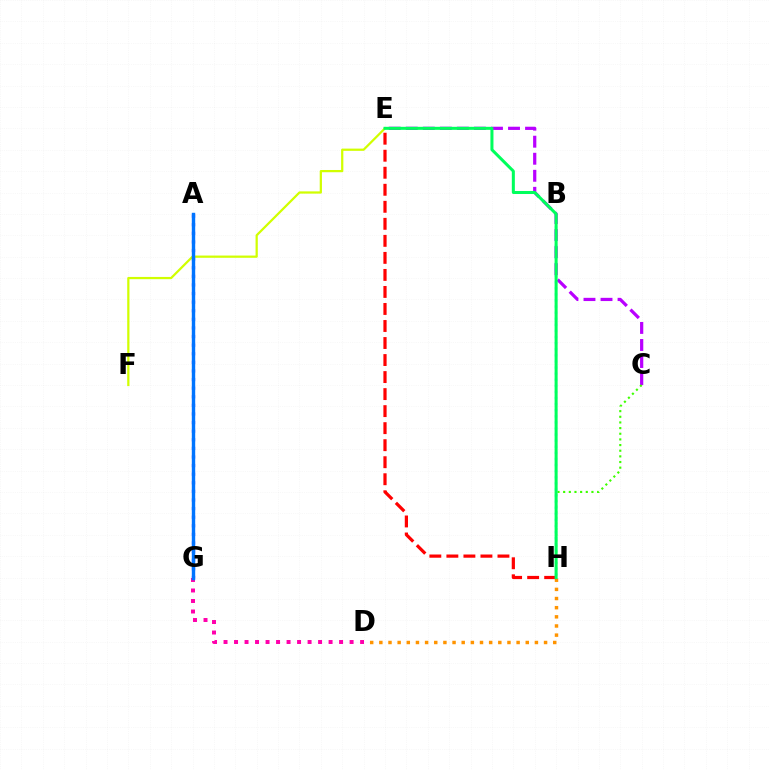{('D', 'G'): [{'color': '#ff00ac', 'line_style': 'dotted', 'thickness': 2.85}], ('C', 'E'): [{'color': '#b900ff', 'line_style': 'dashed', 'thickness': 2.31}], ('E', 'F'): [{'color': '#d1ff00', 'line_style': 'solid', 'thickness': 1.61}], ('C', 'H'): [{'color': '#3dff00', 'line_style': 'dotted', 'thickness': 1.54}], ('B', 'H'): [{'color': '#00fff6', 'line_style': 'dotted', 'thickness': 1.66}], ('D', 'H'): [{'color': '#ff9400', 'line_style': 'dotted', 'thickness': 2.49}], ('E', 'H'): [{'color': '#ff0000', 'line_style': 'dashed', 'thickness': 2.31}, {'color': '#00ff5c', 'line_style': 'solid', 'thickness': 2.18}], ('A', 'G'): [{'color': '#2500ff', 'line_style': 'dotted', 'thickness': 2.34}, {'color': '#0074ff', 'line_style': 'solid', 'thickness': 2.45}]}